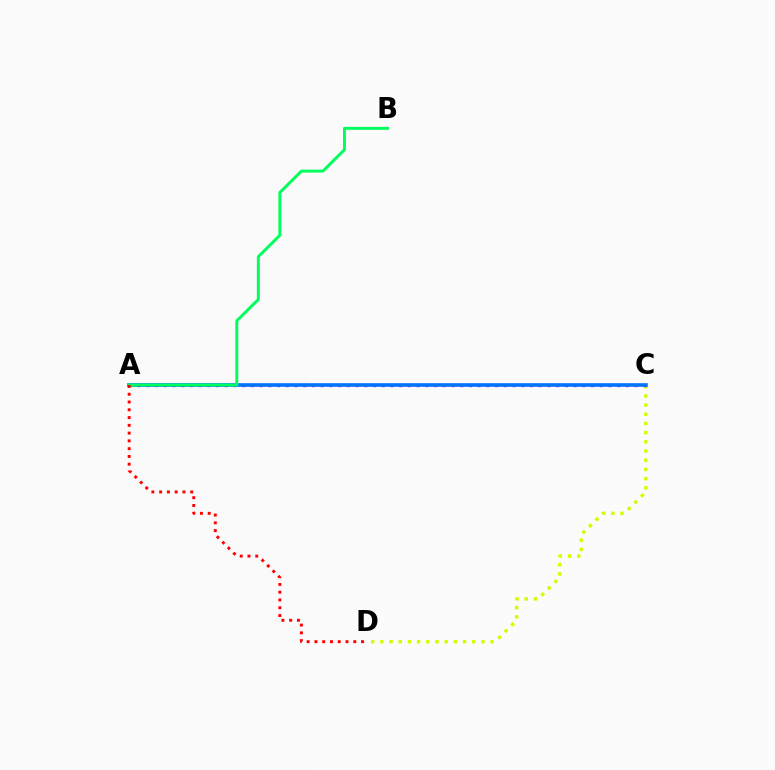{('C', 'D'): [{'color': '#d1ff00', 'line_style': 'dotted', 'thickness': 2.5}], ('A', 'C'): [{'color': '#b900ff', 'line_style': 'dotted', 'thickness': 2.37}, {'color': '#0074ff', 'line_style': 'solid', 'thickness': 2.6}], ('A', 'B'): [{'color': '#00ff5c', 'line_style': 'solid', 'thickness': 2.12}], ('A', 'D'): [{'color': '#ff0000', 'line_style': 'dotted', 'thickness': 2.11}]}